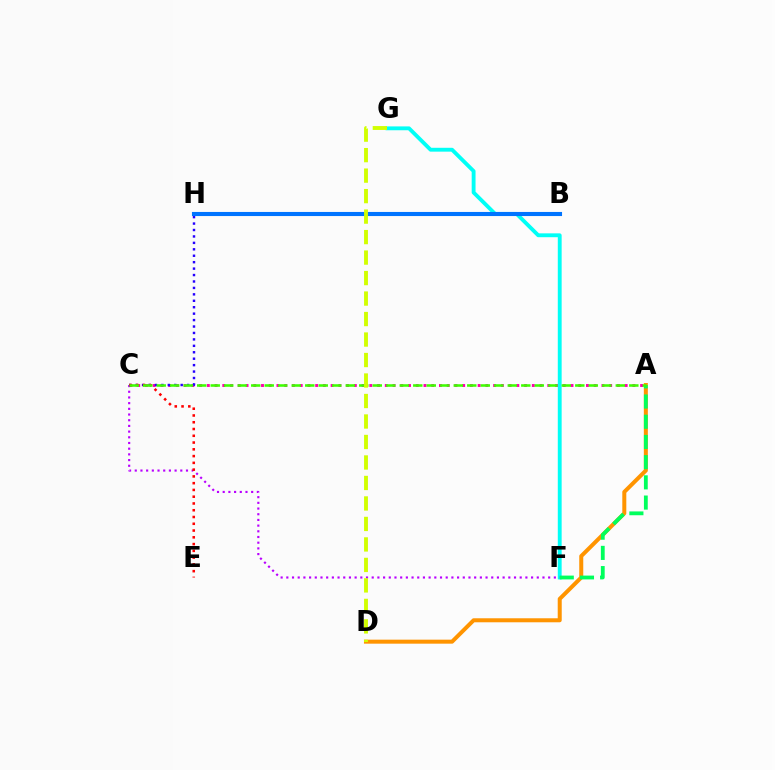{('A', 'C'): [{'color': '#ff00ac', 'line_style': 'dotted', 'thickness': 2.1}, {'color': '#3dff00', 'line_style': 'dashed', 'thickness': 1.83}], ('F', 'G'): [{'color': '#00fff6', 'line_style': 'solid', 'thickness': 2.77}], ('A', 'D'): [{'color': '#ff9400', 'line_style': 'solid', 'thickness': 2.88}], ('C', 'F'): [{'color': '#b900ff', 'line_style': 'dotted', 'thickness': 1.55}], ('C', 'H'): [{'color': '#2500ff', 'line_style': 'dotted', 'thickness': 1.75}], ('C', 'E'): [{'color': '#ff0000', 'line_style': 'dotted', 'thickness': 1.84}], ('A', 'F'): [{'color': '#00ff5c', 'line_style': 'dashed', 'thickness': 2.74}], ('B', 'H'): [{'color': '#0074ff', 'line_style': 'solid', 'thickness': 2.95}], ('D', 'G'): [{'color': '#d1ff00', 'line_style': 'dashed', 'thickness': 2.78}]}